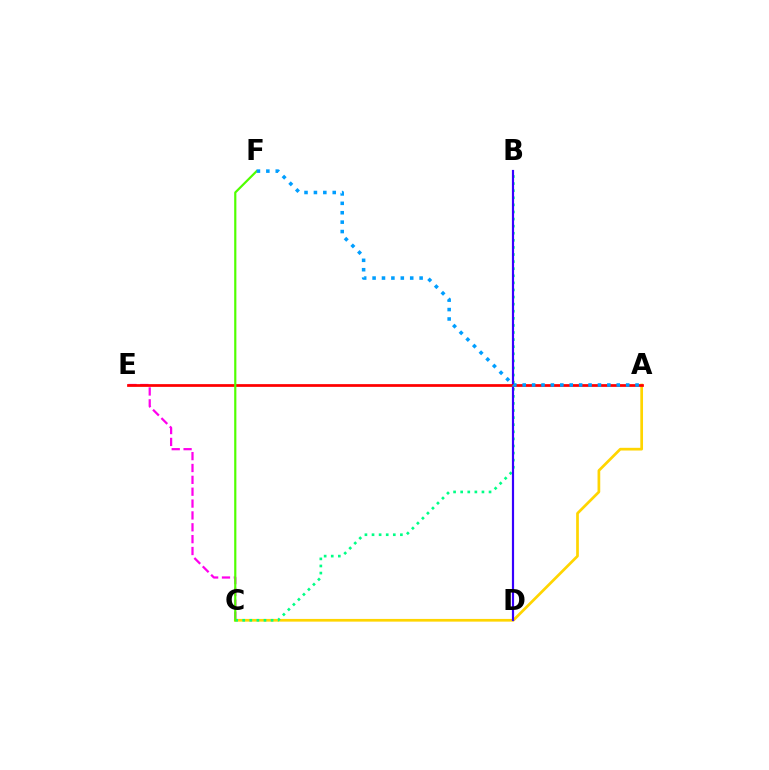{('C', 'E'): [{'color': '#ff00ed', 'line_style': 'dashed', 'thickness': 1.61}], ('A', 'C'): [{'color': '#ffd500', 'line_style': 'solid', 'thickness': 1.95}], ('B', 'C'): [{'color': '#00ff86', 'line_style': 'dotted', 'thickness': 1.93}], ('B', 'D'): [{'color': '#3700ff', 'line_style': 'solid', 'thickness': 1.57}], ('A', 'E'): [{'color': '#ff0000', 'line_style': 'solid', 'thickness': 1.97}], ('C', 'F'): [{'color': '#4fff00', 'line_style': 'solid', 'thickness': 1.58}], ('A', 'F'): [{'color': '#009eff', 'line_style': 'dotted', 'thickness': 2.56}]}